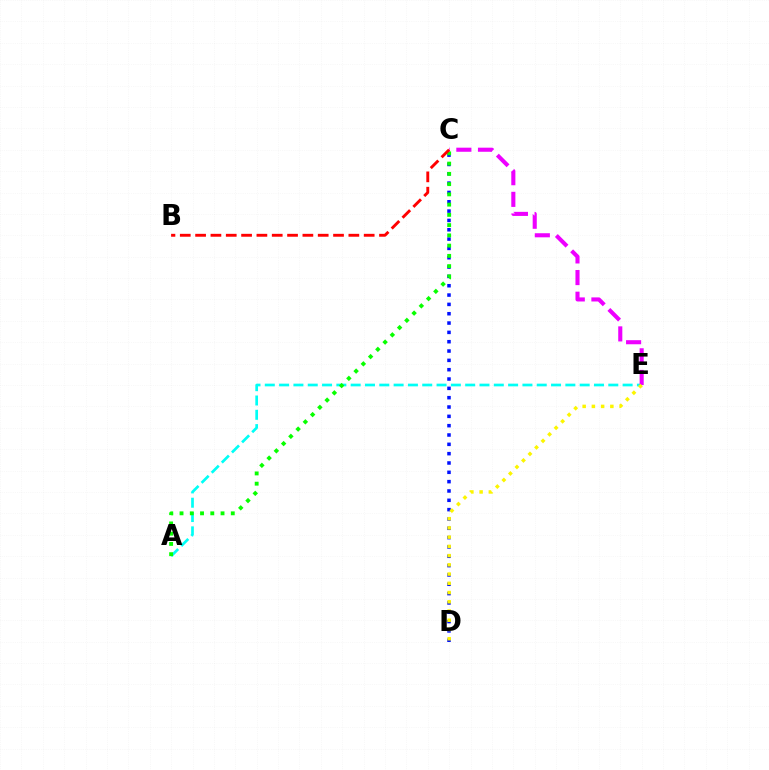{('A', 'E'): [{'color': '#00fff6', 'line_style': 'dashed', 'thickness': 1.94}], ('C', 'D'): [{'color': '#0010ff', 'line_style': 'dotted', 'thickness': 2.53}], ('A', 'C'): [{'color': '#08ff00', 'line_style': 'dotted', 'thickness': 2.79}], ('C', 'E'): [{'color': '#ee00ff', 'line_style': 'dashed', 'thickness': 2.94}], ('B', 'C'): [{'color': '#ff0000', 'line_style': 'dashed', 'thickness': 2.08}], ('D', 'E'): [{'color': '#fcf500', 'line_style': 'dotted', 'thickness': 2.51}]}